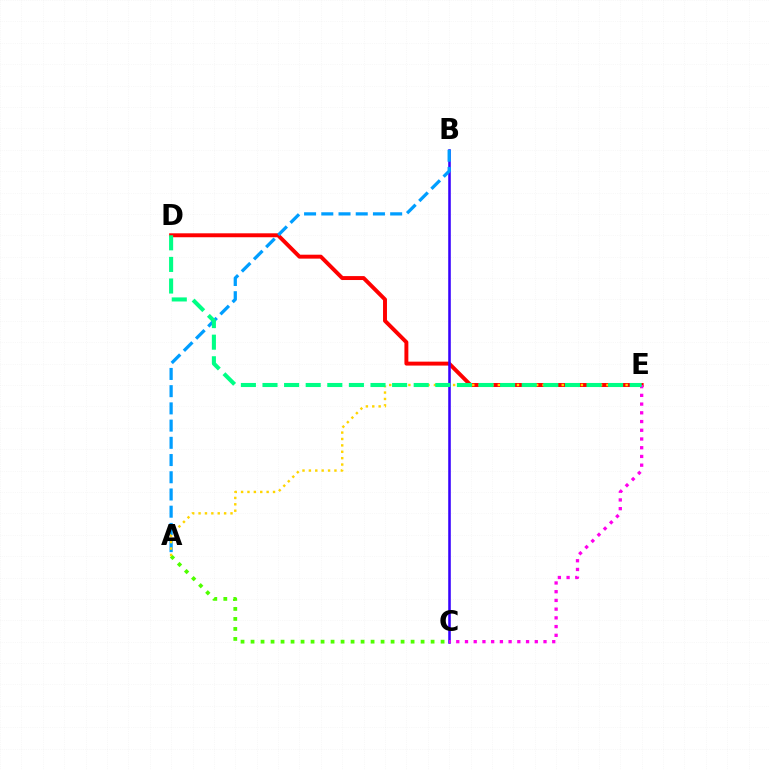{('D', 'E'): [{'color': '#ff0000', 'line_style': 'solid', 'thickness': 2.83}, {'color': '#00ff86', 'line_style': 'dashed', 'thickness': 2.93}], ('B', 'C'): [{'color': '#3700ff', 'line_style': 'solid', 'thickness': 1.85}], ('A', 'C'): [{'color': '#4fff00', 'line_style': 'dotted', 'thickness': 2.72}], ('C', 'E'): [{'color': '#ff00ed', 'line_style': 'dotted', 'thickness': 2.37}], ('A', 'B'): [{'color': '#009eff', 'line_style': 'dashed', 'thickness': 2.34}], ('A', 'E'): [{'color': '#ffd500', 'line_style': 'dotted', 'thickness': 1.74}]}